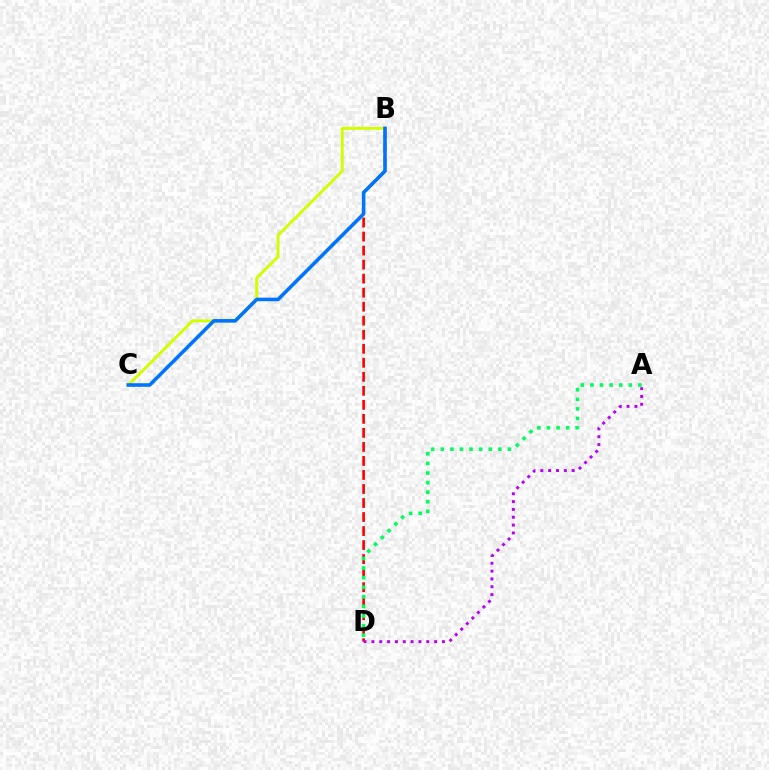{('B', 'D'): [{'color': '#ff0000', 'line_style': 'dashed', 'thickness': 1.91}], ('A', 'D'): [{'color': '#00ff5c', 'line_style': 'dotted', 'thickness': 2.6}, {'color': '#b900ff', 'line_style': 'dotted', 'thickness': 2.13}], ('B', 'C'): [{'color': '#d1ff00', 'line_style': 'solid', 'thickness': 2.11}, {'color': '#0074ff', 'line_style': 'solid', 'thickness': 2.57}]}